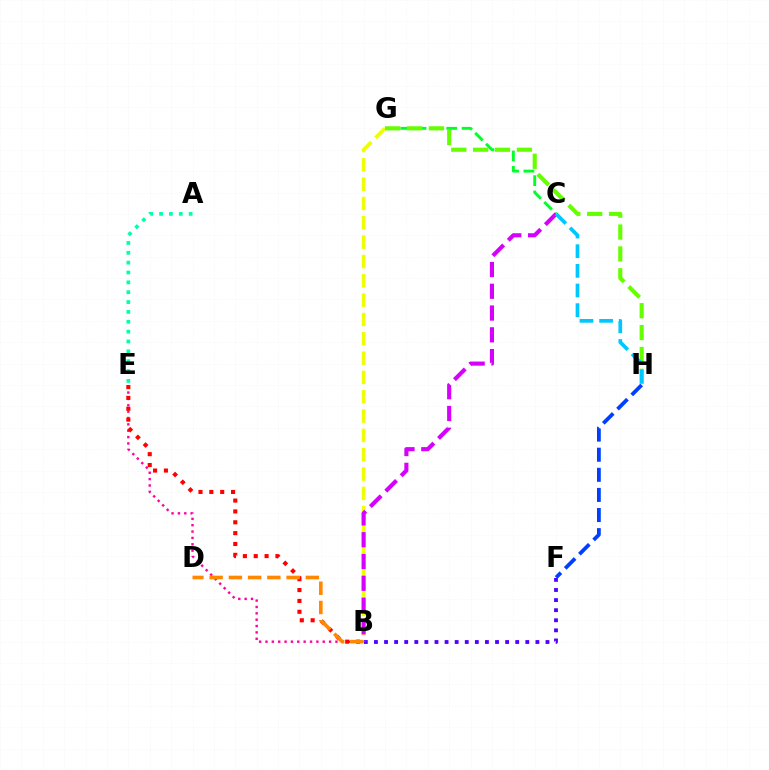{('C', 'G'): [{'color': '#00ff27', 'line_style': 'dashed', 'thickness': 2.08}], ('B', 'F'): [{'color': '#4f00ff', 'line_style': 'dotted', 'thickness': 2.74}], ('B', 'G'): [{'color': '#eeff00', 'line_style': 'dashed', 'thickness': 2.63}], ('B', 'E'): [{'color': '#ff00a0', 'line_style': 'dotted', 'thickness': 1.73}, {'color': '#ff0000', 'line_style': 'dotted', 'thickness': 2.95}], ('G', 'H'): [{'color': '#66ff00', 'line_style': 'dashed', 'thickness': 2.97}], ('B', 'C'): [{'color': '#d600ff', 'line_style': 'dashed', 'thickness': 2.96}], ('A', 'E'): [{'color': '#00ffaf', 'line_style': 'dotted', 'thickness': 2.68}], ('C', 'H'): [{'color': '#00c7ff', 'line_style': 'dashed', 'thickness': 2.67}], ('F', 'H'): [{'color': '#003fff', 'line_style': 'dashed', 'thickness': 2.73}], ('B', 'D'): [{'color': '#ff8800', 'line_style': 'dashed', 'thickness': 2.61}]}